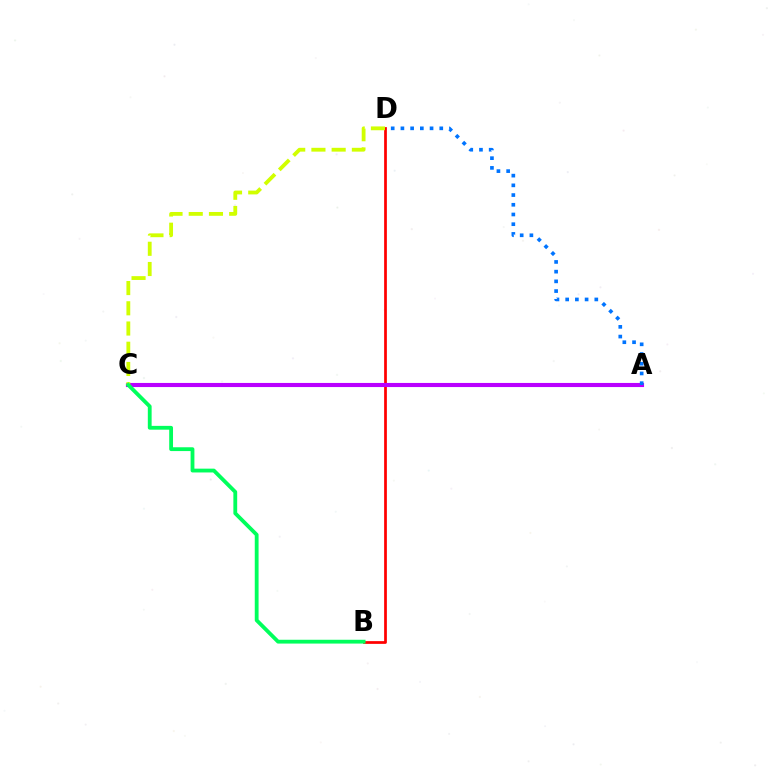{('B', 'D'): [{'color': '#ff0000', 'line_style': 'solid', 'thickness': 1.97}], ('A', 'C'): [{'color': '#b900ff', 'line_style': 'solid', 'thickness': 2.96}], ('C', 'D'): [{'color': '#d1ff00', 'line_style': 'dashed', 'thickness': 2.75}], ('A', 'D'): [{'color': '#0074ff', 'line_style': 'dotted', 'thickness': 2.64}], ('B', 'C'): [{'color': '#00ff5c', 'line_style': 'solid', 'thickness': 2.74}]}